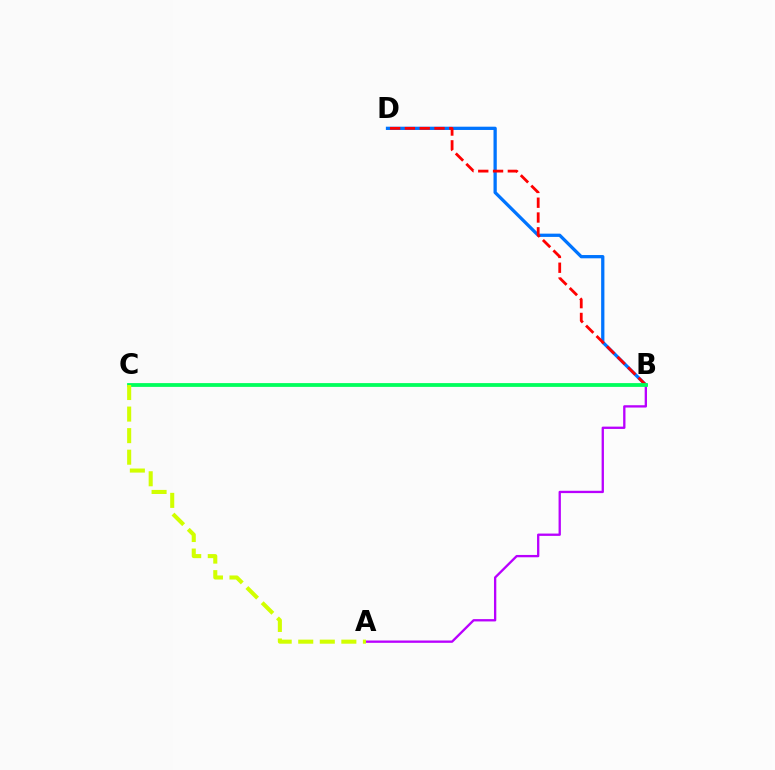{('B', 'D'): [{'color': '#0074ff', 'line_style': 'solid', 'thickness': 2.35}, {'color': '#ff0000', 'line_style': 'dashed', 'thickness': 2.01}], ('A', 'B'): [{'color': '#b900ff', 'line_style': 'solid', 'thickness': 1.67}], ('B', 'C'): [{'color': '#00ff5c', 'line_style': 'solid', 'thickness': 2.73}], ('A', 'C'): [{'color': '#d1ff00', 'line_style': 'dashed', 'thickness': 2.93}]}